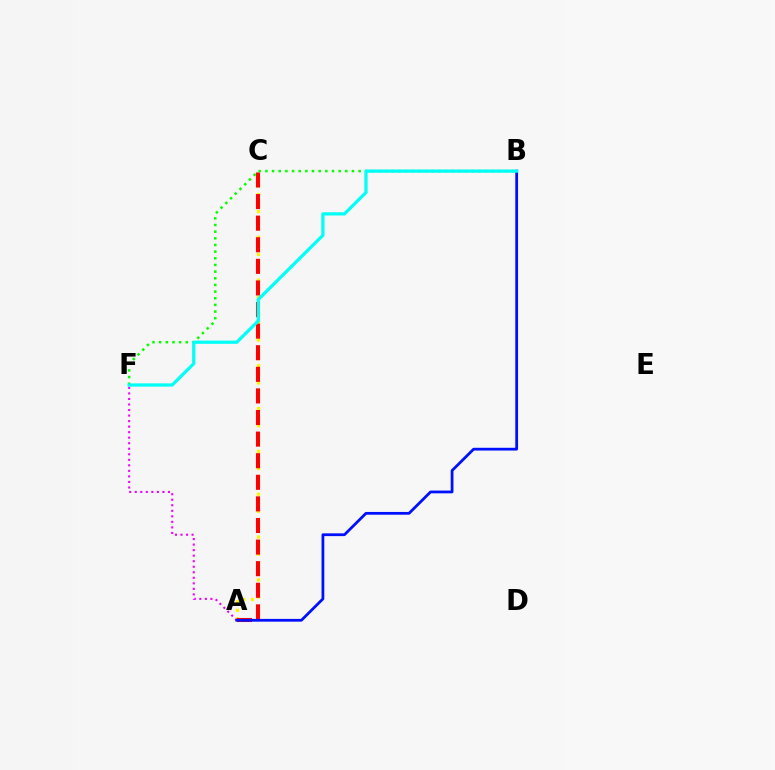{('A', 'C'): [{'color': '#fcf500', 'line_style': 'dotted', 'thickness': 2.33}, {'color': '#ff0000', 'line_style': 'dashed', 'thickness': 2.93}], ('A', 'F'): [{'color': '#ee00ff', 'line_style': 'dotted', 'thickness': 1.5}], ('B', 'F'): [{'color': '#08ff00', 'line_style': 'dotted', 'thickness': 1.81}, {'color': '#00fff6', 'line_style': 'solid', 'thickness': 2.33}], ('A', 'B'): [{'color': '#0010ff', 'line_style': 'solid', 'thickness': 1.99}]}